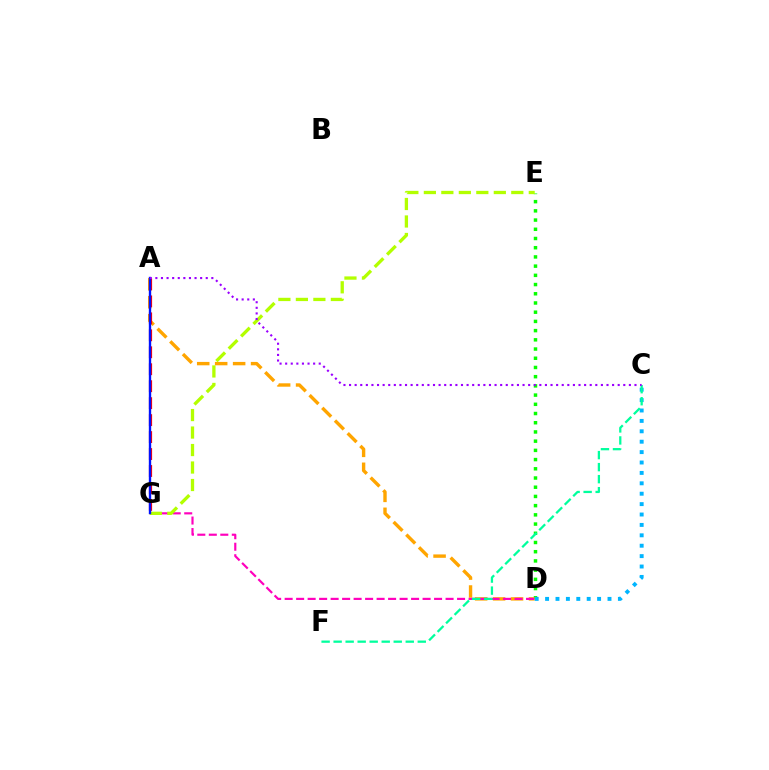{('D', 'E'): [{'color': '#08ff00', 'line_style': 'dotted', 'thickness': 2.5}], ('A', 'D'): [{'color': '#ffa500', 'line_style': 'dashed', 'thickness': 2.44}], ('A', 'G'): [{'color': '#ff0000', 'line_style': 'dashed', 'thickness': 2.3}, {'color': '#0010ff', 'line_style': 'solid', 'thickness': 1.7}], ('D', 'G'): [{'color': '#ff00bd', 'line_style': 'dashed', 'thickness': 1.56}], ('E', 'G'): [{'color': '#b3ff00', 'line_style': 'dashed', 'thickness': 2.38}], ('C', 'D'): [{'color': '#00b5ff', 'line_style': 'dotted', 'thickness': 2.83}], ('C', 'F'): [{'color': '#00ff9d', 'line_style': 'dashed', 'thickness': 1.63}], ('A', 'C'): [{'color': '#9b00ff', 'line_style': 'dotted', 'thickness': 1.52}]}